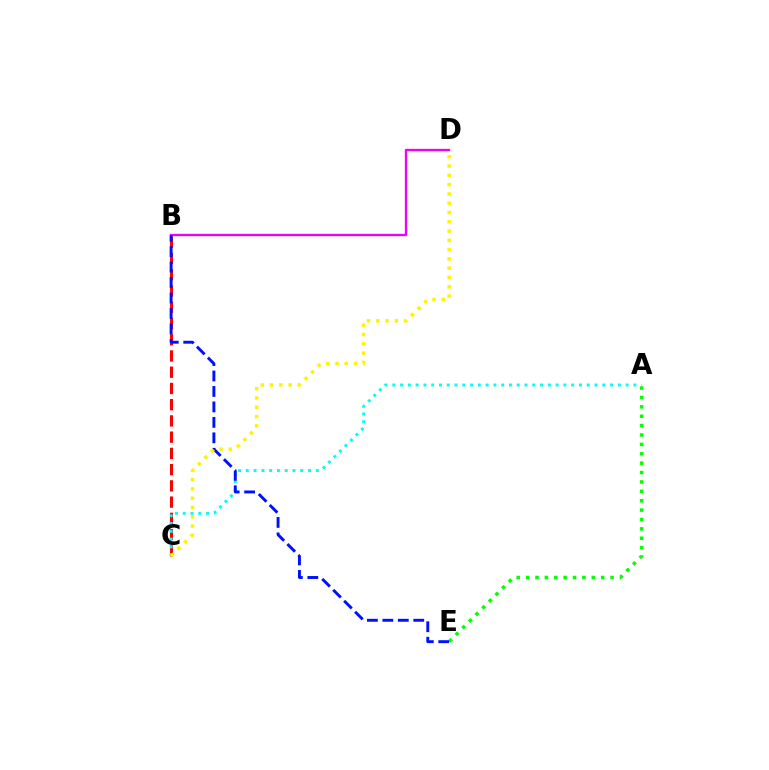{('B', 'C'): [{'color': '#ff0000', 'line_style': 'dashed', 'thickness': 2.21}], ('A', 'C'): [{'color': '#00fff6', 'line_style': 'dotted', 'thickness': 2.11}], ('A', 'E'): [{'color': '#08ff00', 'line_style': 'dotted', 'thickness': 2.55}], ('B', 'D'): [{'color': '#ee00ff', 'line_style': 'solid', 'thickness': 1.68}], ('B', 'E'): [{'color': '#0010ff', 'line_style': 'dashed', 'thickness': 2.1}], ('C', 'D'): [{'color': '#fcf500', 'line_style': 'dotted', 'thickness': 2.52}]}